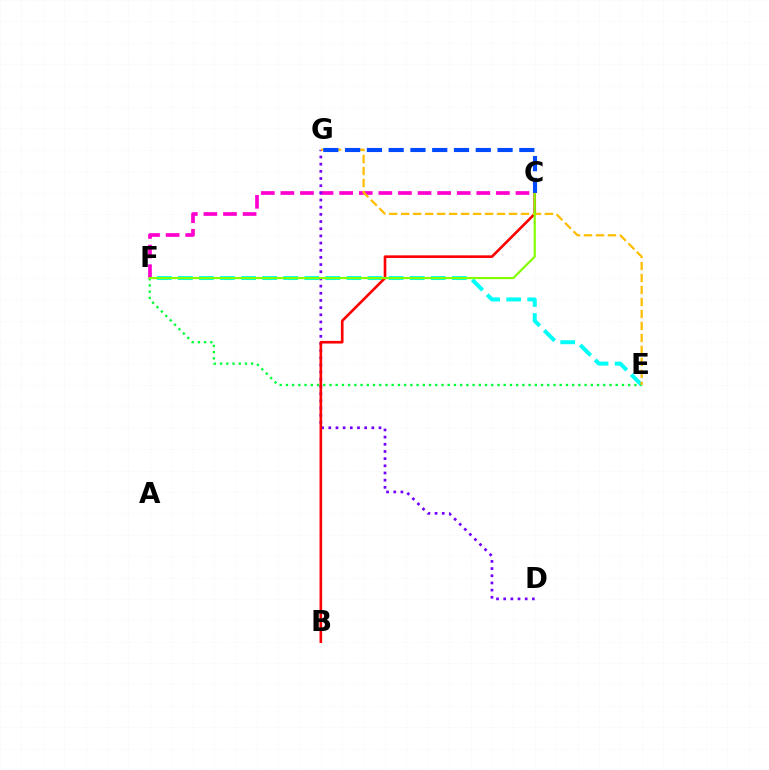{('E', 'F'): [{'color': '#00fff6', 'line_style': 'dashed', 'thickness': 2.86}, {'color': '#00ff39', 'line_style': 'dotted', 'thickness': 1.69}], ('C', 'F'): [{'color': '#ff00cf', 'line_style': 'dashed', 'thickness': 2.66}, {'color': '#84ff00', 'line_style': 'solid', 'thickness': 1.56}], ('D', 'G'): [{'color': '#7200ff', 'line_style': 'dotted', 'thickness': 1.95}], ('B', 'C'): [{'color': '#ff0000', 'line_style': 'solid', 'thickness': 1.9}], ('E', 'G'): [{'color': '#ffbd00', 'line_style': 'dashed', 'thickness': 1.63}], ('C', 'G'): [{'color': '#004bff', 'line_style': 'dashed', 'thickness': 2.96}]}